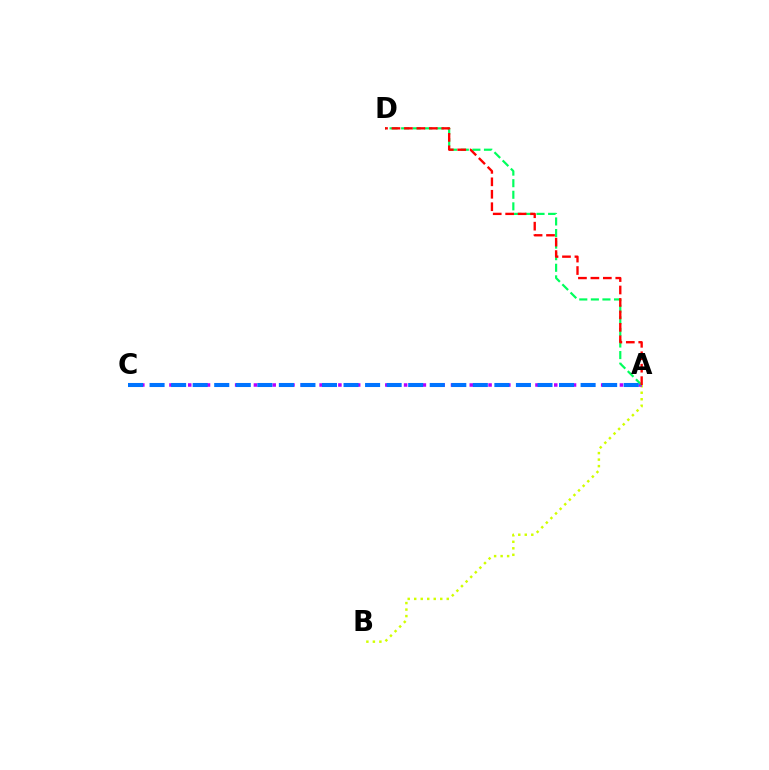{('A', 'B'): [{'color': '#d1ff00', 'line_style': 'dotted', 'thickness': 1.77}], ('A', 'C'): [{'color': '#b900ff', 'line_style': 'dotted', 'thickness': 2.55}, {'color': '#0074ff', 'line_style': 'dashed', 'thickness': 2.93}], ('A', 'D'): [{'color': '#00ff5c', 'line_style': 'dashed', 'thickness': 1.57}, {'color': '#ff0000', 'line_style': 'dashed', 'thickness': 1.69}]}